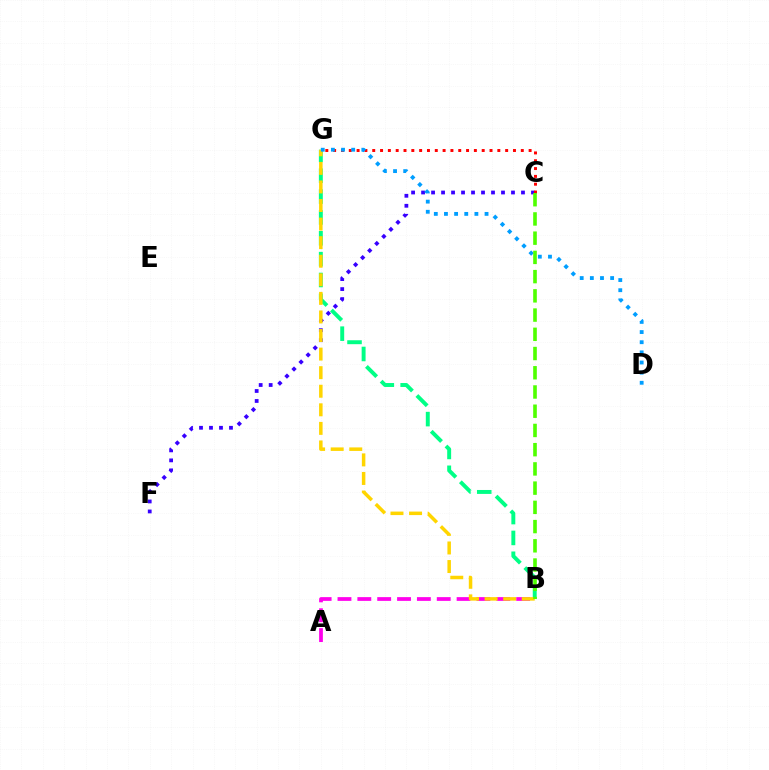{('A', 'B'): [{'color': '#ff00ed', 'line_style': 'dashed', 'thickness': 2.7}], ('C', 'F'): [{'color': '#3700ff', 'line_style': 'dotted', 'thickness': 2.71}], ('B', 'G'): [{'color': '#00ff86', 'line_style': 'dashed', 'thickness': 2.83}, {'color': '#ffd500', 'line_style': 'dashed', 'thickness': 2.52}], ('C', 'G'): [{'color': '#ff0000', 'line_style': 'dotted', 'thickness': 2.12}], ('D', 'G'): [{'color': '#009eff', 'line_style': 'dotted', 'thickness': 2.76}], ('B', 'C'): [{'color': '#4fff00', 'line_style': 'dashed', 'thickness': 2.61}]}